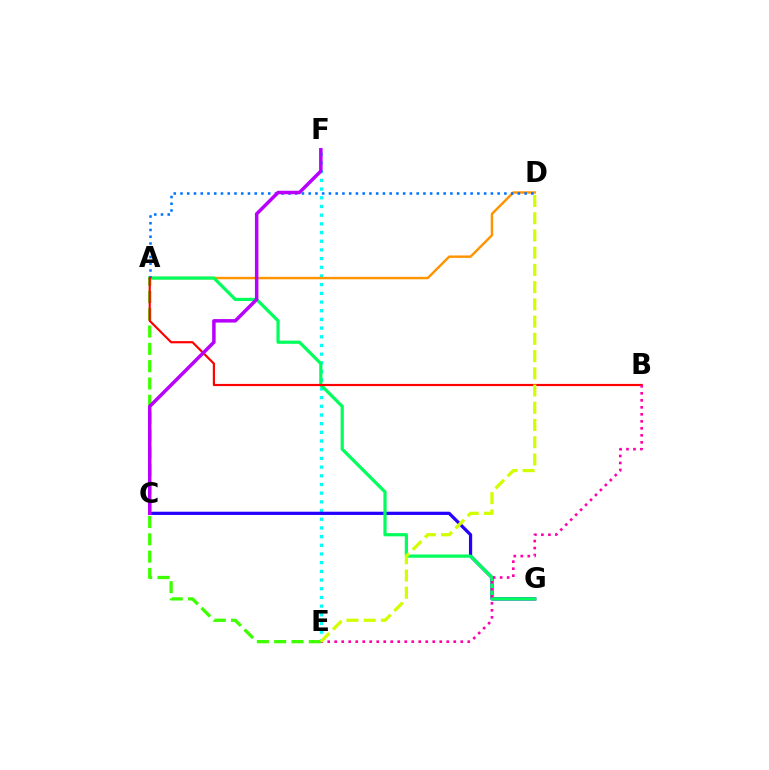{('E', 'F'): [{'color': '#00fff6', 'line_style': 'dotted', 'thickness': 2.36}], ('C', 'G'): [{'color': '#2500ff', 'line_style': 'solid', 'thickness': 2.32}], ('A', 'D'): [{'color': '#ff9400', 'line_style': 'solid', 'thickness': 1.76}, {'color': '#0074ff', 'line_style': 'dotted', 'thickness': 1.83}], ('A', 'G'): [{'color': '#00ff5c', 'line_style': 'solid', 'thickness': 2.31}], ('A', 'E'): [{'color': '#3dff00', 'line_style': 'dashed', 'thickness': 2.35}], ('A', 'B'): [{'color': '#ff0000', 'line_style': 'solid', 'thickness': 1.57}], ('B', 'E'): [{'color': '#ff00ac', 'line_style': 'dotted', 'thickness': 1.9}], ('D', 'E'): [{'color': '#d1ff00', 'line_style': 'dashed', 'thickness': 2.34}], ('C', 'F'): [{'color': '#b900ff', 'line_style': 'solid', 'thickness': 2.51}]}